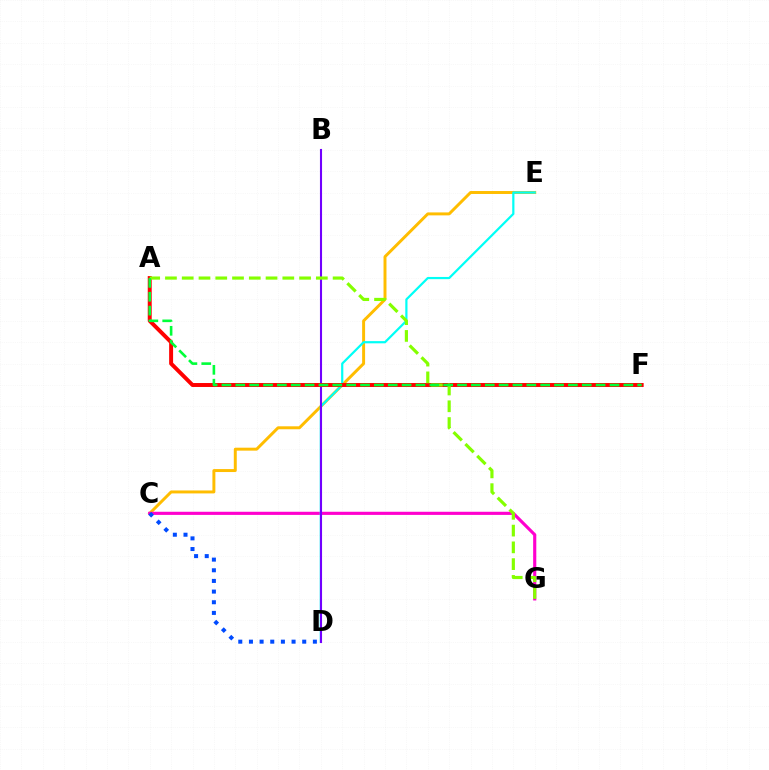{('C', 'E'): [{'color': '#ffbd00', 'line_style': 'solid', 'thickness': 2.13}], ('C', 'G'): [{'color': '#ff00cf', 'line_style': 'solid', 'thickness': 2.26}], ('D', 'E'): [{'color': '#00fff6', 'line_style': 'solid', 'thickness': 1.59}], ('C', 'D'): [{'color': '#004bff', 'line_style': 'dotted', 'thickness': 2.9}], ('B', 'D'): [{'color': '#7200ff', 'line_style': 'solid', 'thickness': 1.51}], ('A', 'F'): [{'color': '#ff0000', 'line_style': 'solid', 'thickness': 2.85}, {'color': '#00ff39', 'line_style': 'dashed', 'thickness': 1.88}], ('A', 'G'): [{'color': '#84ff00', 'line_style': 'dashed', 'thickness': 2.28}]}